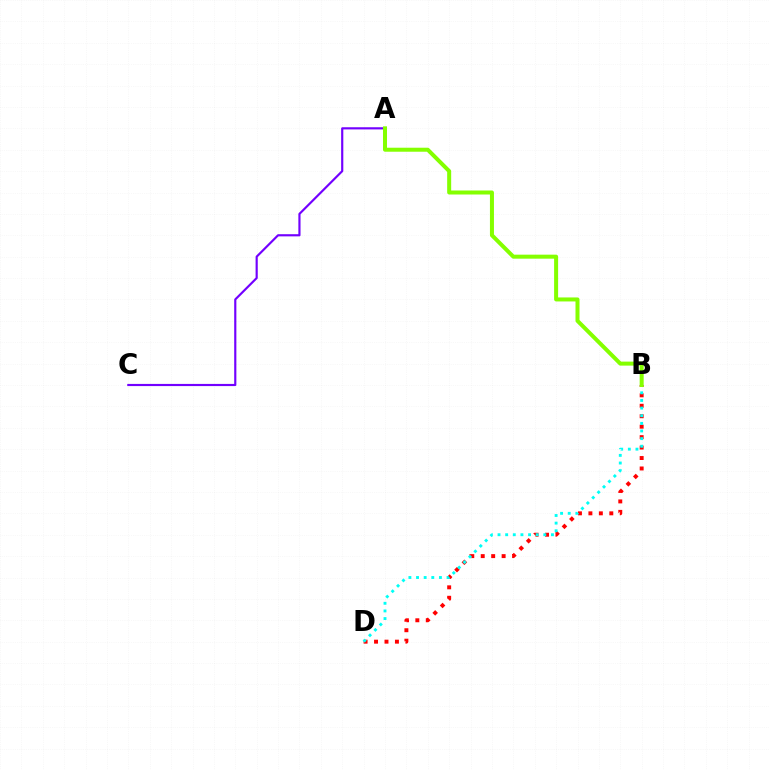{('B', 'D'): [{'color': '#ff0000', 'line_style': 'dotted', 'thickness': 2.84}, {'color': '#00fff6', 'line_style': 'dotted', 'thickness': 2.07}], ('A', 'C'): [{'color': '#7200ff', 'line_style': 'solid', 'thickness': 1.56}], ('A', 'B'): [{'color': '#84ff00', 'line_style': 'solid', 'thickness': 2.89}]}